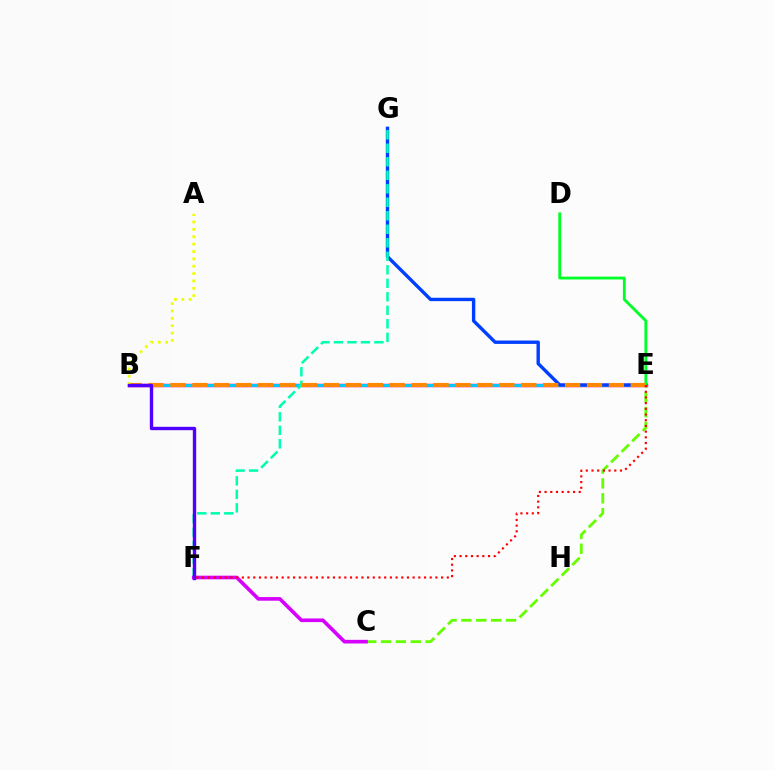{('C', 'E'): [{'color': '#66ff00', 'line_style': 'dashed', 'thickness': 2.02}], ('B', 'E'): [{'color': '#ff00a0', 'line_style': 'solid', 'thickness': 2.48}, {'color': '#00c7ff', 'line_style': 'solid', 'thickness': 2.17}, {'color': '#ff8800', 'line_style': 'dashed', 'thickness': 2.98}], ('E', 'G'): [{'color': '#003fff', 'line_style': 'solid', 'thickness': 2.44}], ('F', 'G'): [{'color': '#00ffaf', 'line_style': 'dashed', 'thickness': 1.83}], ('D', 'E'): [{'color': '#00ff27', 'line_style': 'solid', 'thickness': 2.05}], ('A', 'B'): [{'color': '#eeff00', 'line_style': 'dotted', 'thickness': 2.0}], ('C', 'F'): [{'color': '#d600ff', 'line_style': 'solid', 'thickness': 2.62}], ('B', 'F'): [{'color': '#4f00ff', 'line_style': 'solid', 'thickness': 2.42}], ('E', 'F'): [{'color': '#ff0000', 'line_style': 'dotted', 'thickness': 1.55}]}